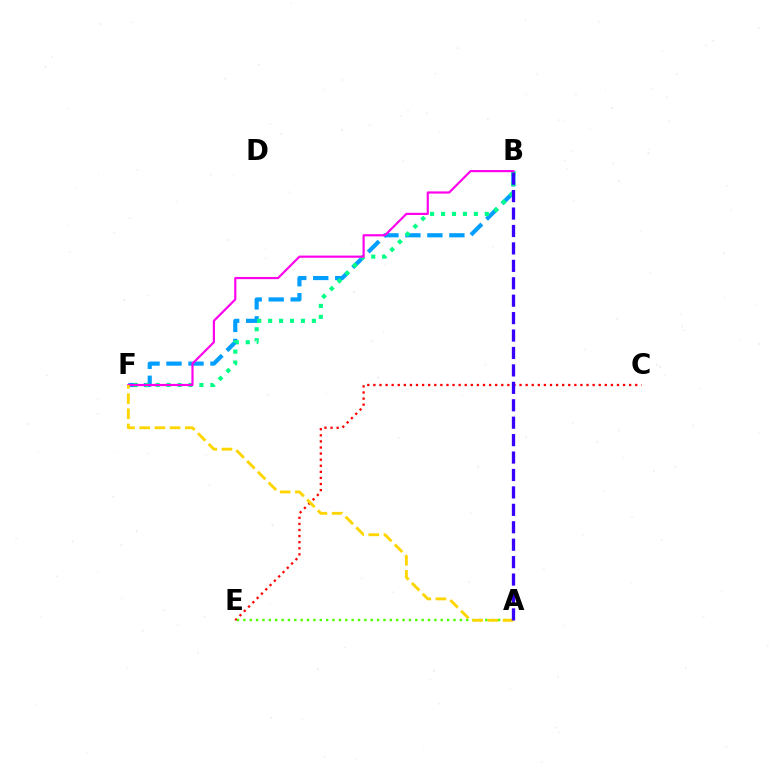{('B', 'F'): [{'color': '#009eff', 'line_style': 'dashed', 'thickness': 2.99}, {'color': '#00ff86', 'line_style': 'dotted', 'thickness': 2.97}, {'color': '#ff00ed', 'line_style': 'solid', 'thickness': 1.57}], ('C', 'E'): [{'color': '#ff0000', 'line_style': 'dotted', 'thickness': 1.65}], ('A', 'E'): [{'color': '#4fff00', 'line_style': 'dotted', 'thickness': 1.73}], ('A', 'F'): [{'color': '#ffd500', 'line_style': 'dashed', 'thickness': 2.06}], ('A', 'B'): [{'color': '#3700ff', 'line_style': 'dashed', 'thickness': 2.37}]}